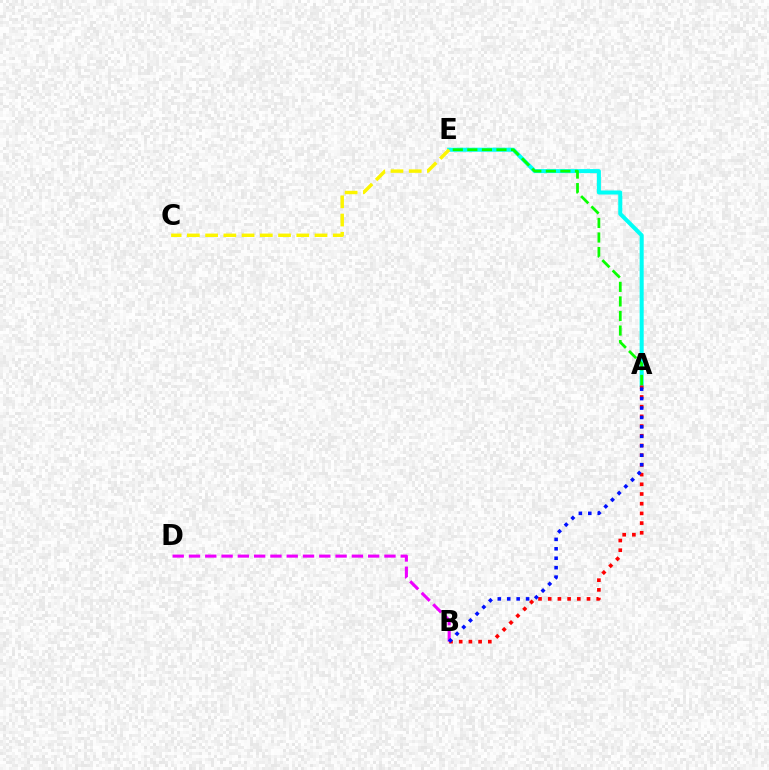{('A', 'E'): [{'color': '#00fff6', 'line_style': 'solid', 'thickness': 2.91}, {'color': '#08ff00', 'line_style': 'dashed', 'thickness': 1.98}], ('C', 'E'): [{'color': '#fcf500', 'line_style': 'dashed', 'thickness': 2.48}], ('A', 'B'): [{'color': '#ff0000', 'line_style': 'dotted', 'thickness': 2.64}, {'color': '#0010ff', 'line_style': 'dotted', 'thickness': 2.56}], ('B', 'D'): [{'color': '#ee00ff', 'line_style': 'dashed', 'thickness': 2.21}]}